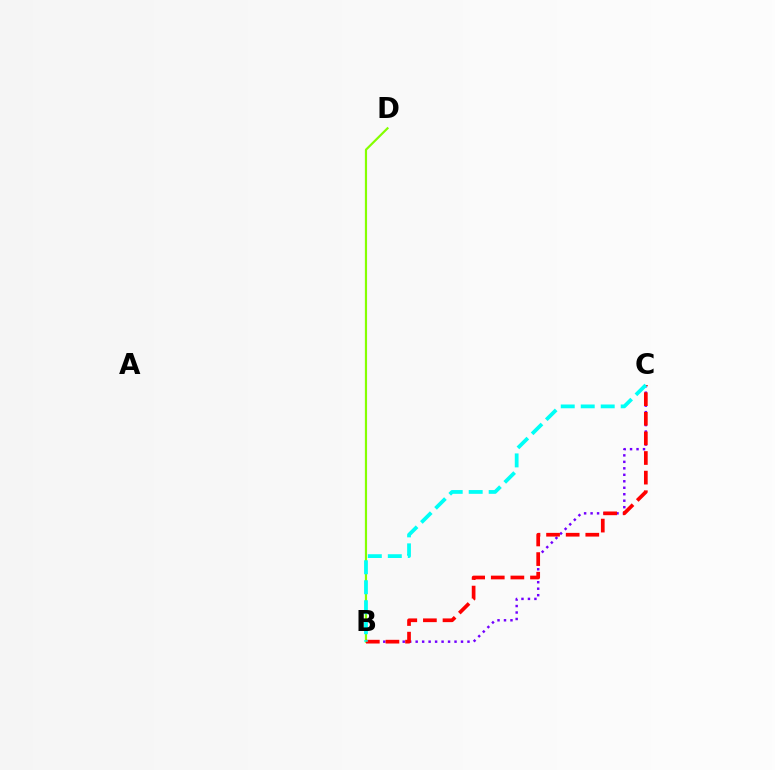{('B', 'C'): [{'color': '#7200ff', 'line_style': 'dotted', 'thickness': 1.76}, {'color': '#ff0000', 'line_style': 'dashed', 'thickness': 2.66}, {'color': '#00fff6', 'line_style': 'dashed', 'thickness': 2.71}], ('B', 'D'): [{'color': '#84ff00', 'line_style': 'solid', 'thickness': 1.57}]}